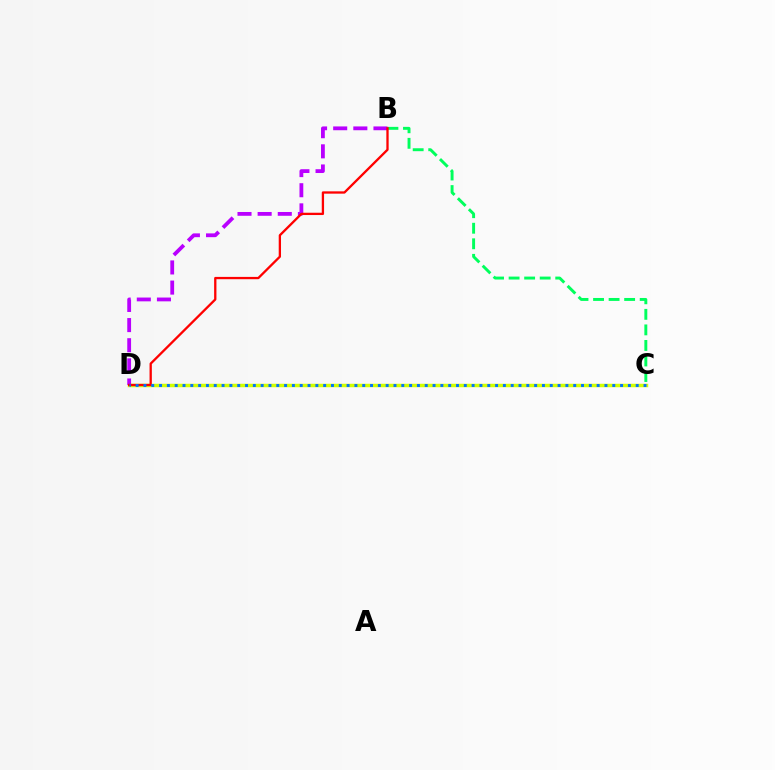{('C', 'D'): [{'color': '#d1ff00', 'line_style': 'solid', 'thickness': 2.51}, {'color': '#0074ff', 'line_style': 'dotted', 'thickness': 2.12}], ('B', 'C'): [{'color': '#00ff5c', 'line_style': 'dashed', 'thickness': 2.11}], ('B', 'D'): [{'color': '#b900ff', 'line_style': 'dashed', 'thickness': 2.74}, {'color': '#ff0000', 'line_style': 'solid', 'thickness': 1.66}]}